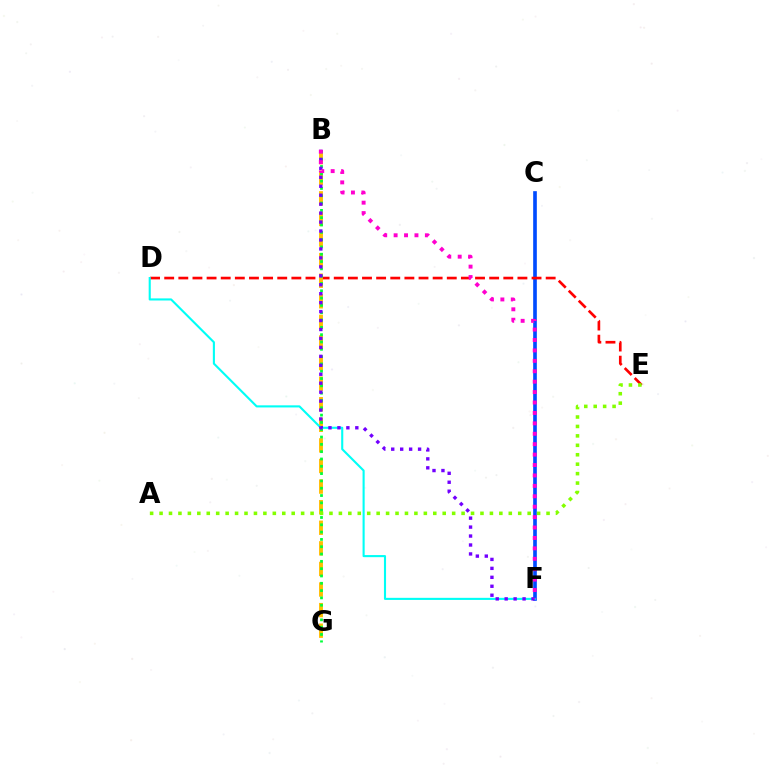{('C', 'F'): [{'color': '#004bff', 'line_style': 'solid', 'thickness': 2.63}], ('D', 'E'): [{'color': '#ff0000', 'line_style': 'dashed', 'thickness': 1.92}], ('B', 'G'): [{'color': '#ffbd00', 'line_style': 'dashed', 'thickness': 2.8}, {'color': '#00ff39', 'line_style': 'dotted', 'thickness': 1.99}], ('D', 'F'): [{'color': '#00fff6', 'line_style': 'solid', 'thickness': 1.52}], ('B', 'F'): [{'color': '#7200ff', 'line_style': 'dotted', 'thickness': 2.43}, {'color': '#ff00cf', 'line_style': 'dotted', 'thickness': 2.83}], ('A', 'E'): [{'color': '#84ff00', 'line_style': 'dotted', 'thickness': 2.56}]}